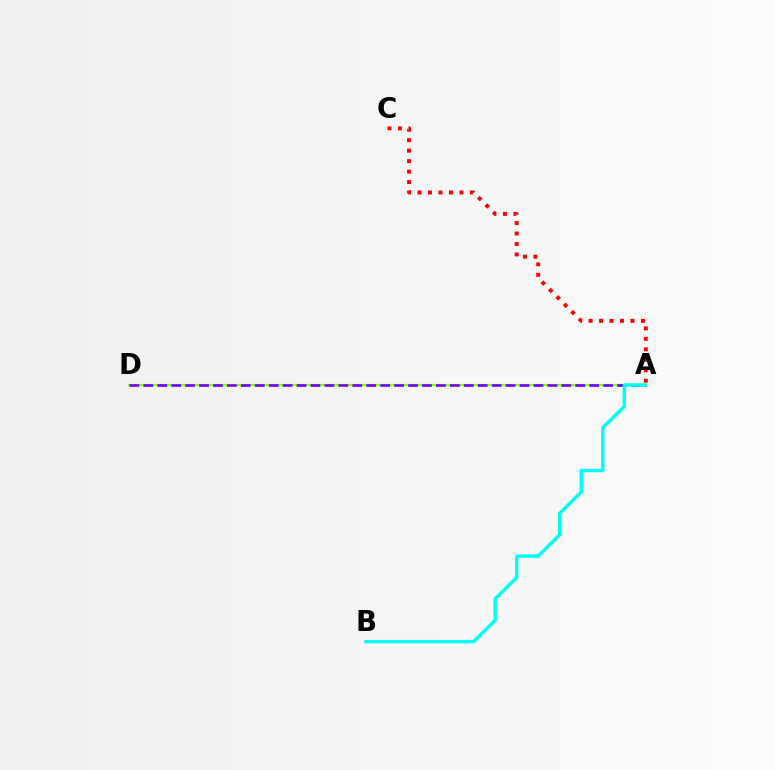{('A', 'C'): [{'color': '#ff0000', 'line_style': 'dotted', 'thickness': 2.84}], ('A', 'D'): [{'color': '#84ff00', 'line_style': 'solid', 'thickness': 1.58}, {'color': '#7200ff', 'line_style': 'dashed', 'thickness': 1.89}], ('A', 'B'): [{'color': '#00fff6', 'line_style': 'solid', 'thickness': 2.45}]}